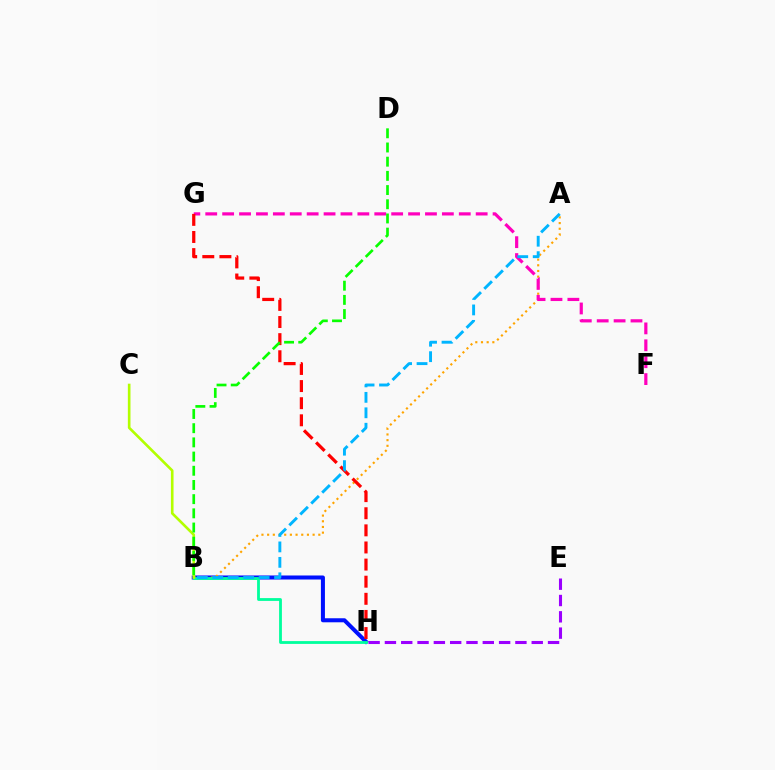{('B', 'H'): [{'color': '#0010ff', 'line_style': 'solid', 'thickness': 2.9}, {'color': '#00ff9d', 'line_style': 'solid', 'thickness': 2.02}], ('A', 'B'): [{'color': '#ffa500', 'line_style': 'dotted', 'thickness': 1.54}, {'color': '#00b5ff', 'line_style': 'dashed', 'thickness': 2.1}], ('F', 'G'): [{'color': '#ff00bd', 'line_style': 'dashed', 'thickness': 2.3}], ('B', 'C'): [{'color': '#b3ff00', 'line_style': 'solid', 'thickness': 1.9}], ('G', 'H'): [{'color': '#ff0000', 'line_style': 'dashed', 'thickness': 2.33}], ('B', 'D'): [{'color': '#08ff00', 'line_style': 'dashed', 'thickness': 1.93}], ('E', 'H'): [{'color': '#9b00ff', 'line_style': 'dashed', 'thickness': 2.22}]}